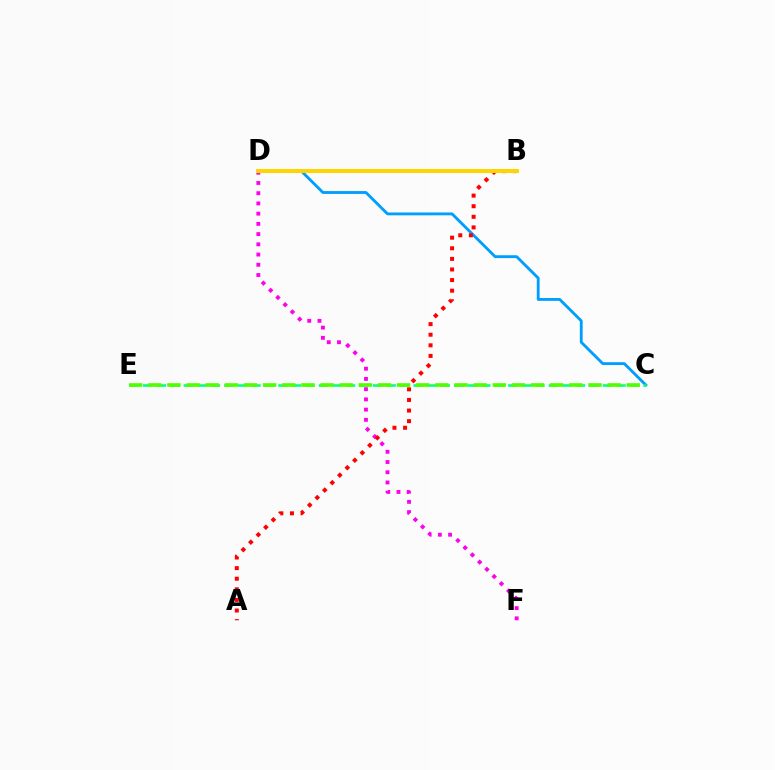{('C', 'D'): [{'color': '#009eff', 'line_style': 'solid', 'thickness': 2.05}], ('D', 'F'): [{'color': '#ff00ed', 'line_style': 'dotted', 'thickness': 2.78}], ('C', 'E'): [{'color': '#00ff86', 'line_style': 'dashed', 'thickness': 1.84}, {'color': '#4fff00', 'line_style': 'dashed', 'thickness': 2.6}], ('A', 'B'): [{'color': '#ff0000', 'line_style': 'dotted', 'thickness': 2.88}], ('B', 'D'): [{'color': '#3700ff', 'line_style': 'dotted', 'thickness': 2.08}, {'color': '#ffd500', 'line_style': 'solid', 'thickness': 2.86}]}